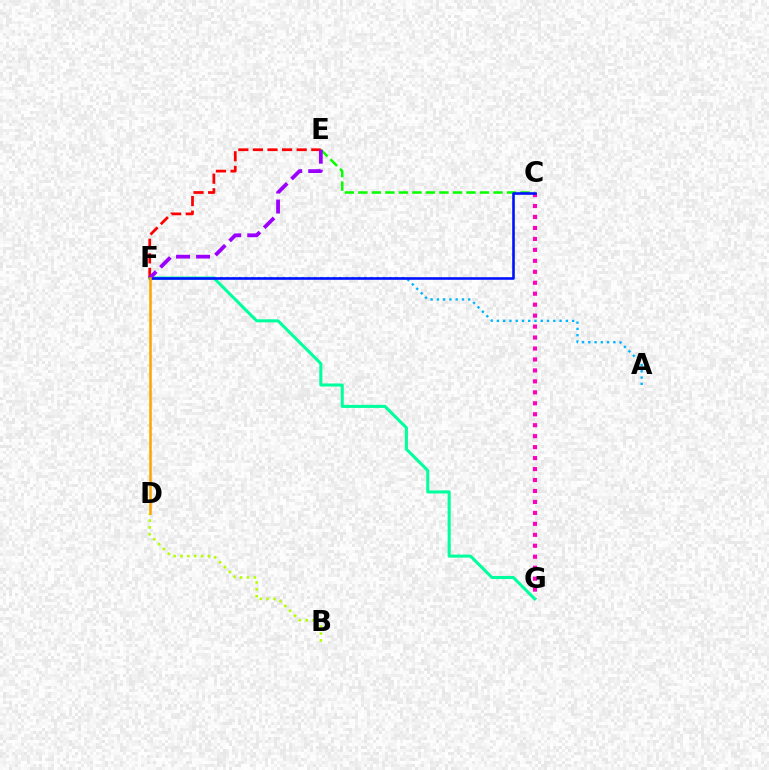{('A', 'F'): [{'color': '#00b5ff', 'line_style': 'dotted', 'thickness': 1.7}], ('C', 'G'): [{'color': '#ff00bd', 'line_style': 'dotted', 'thickness': 2.98}], ('C', 'E'): [{'color': '#08ff00', 'line_style': 'dashed', 'thickness': 1.84}], ('B', 'D'): [{'color': '#b3ff00', 'line_style': 'dotted', 'thickness': 1.86}], ('F', 'G'): [{'color': '#00ff9d', 'line_style': 'solid', 'thickness': 2.19}], ('C', 'F'): [{'color': '#0010ff', 'line_style': 'solid', 'thickness': 1.87}], ('E', 'F'): [{'color': '#ff0000', 'line_style': 'dashed', 'thickness': 1.98}, {'color': '#9b00ff', 'line_style': 'dashed', 'thickness': 2.72}], ('D', 'F'): [{'color': '#ffa500', 'line_style': 'solid', 'thickness': 1.82}]}